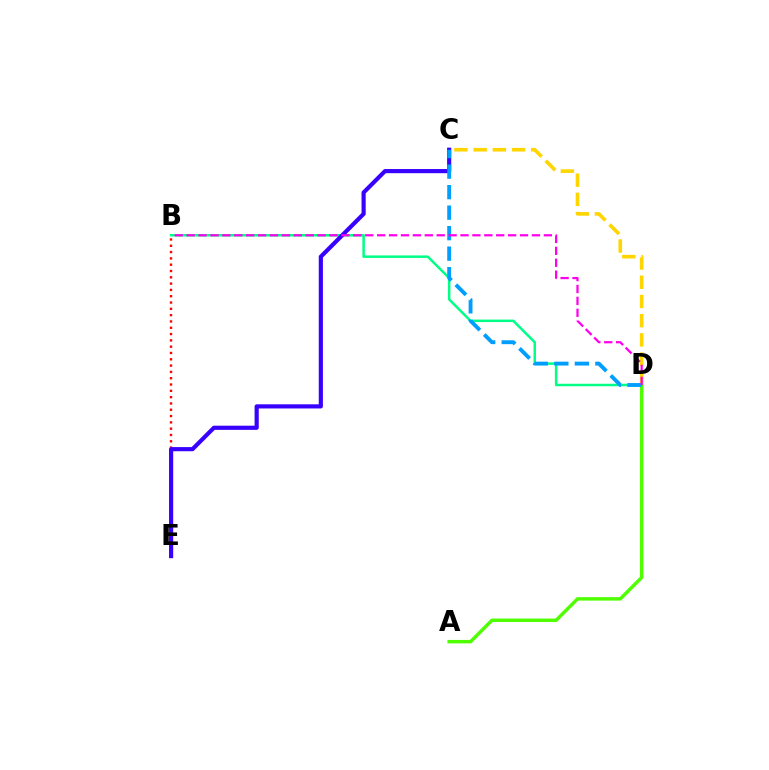{('B', 'D'): [{'color': '#00ff86', 'line_style': 'solid', 'thickness': 1.8}, {'color': '#ff00ed', 'line_style': 'dashed', 'thickness': 1.62}], ('B', 'E'): [{'color': '#ff0000', 'line_style': 'dotted', 'thickness': 1.71}], ('C', 'D'): [{'color': '#ffd500', 'line_style': 'dashed', 'thickness': 2.61}, {'color': '#009eff', 'line_style': 'dashed', 'thickness': 2.79}], ('C', 'E'): [{'color': '#3700ff', 'line_style': 'solid', 'thickness': 2.99}], ('A', 'D'): [{'color': '#4fff00', 'line_style': 'solid', 'thickness': 2.48}]}